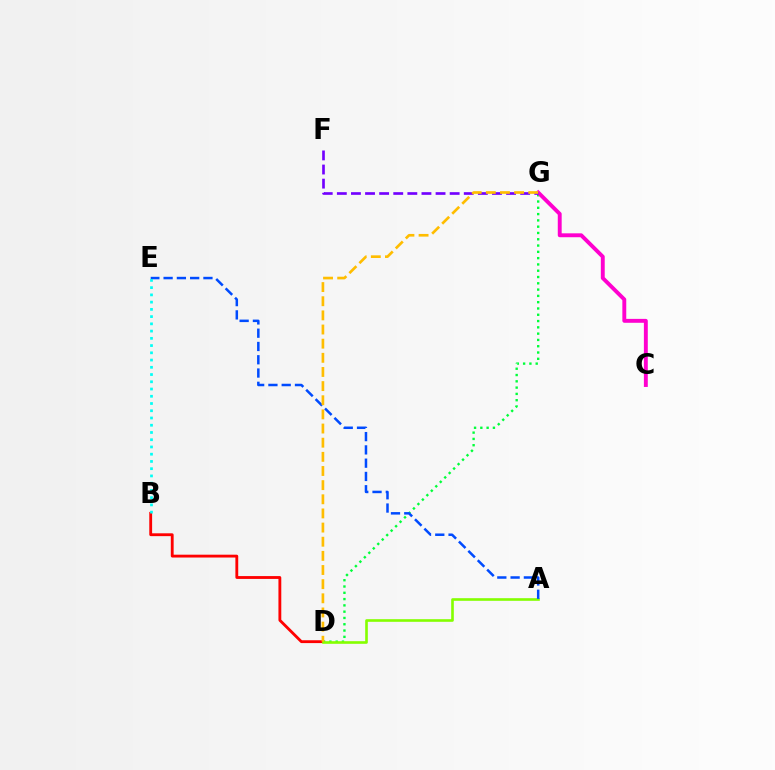{('B', 'D'): [{'color': '#ff0000', 'line_style': 'solid', 'thickness': 2.04}], ('D', 'G'): [{'color': '#00ff39', 'line_style': 'dotted', 'thickness': 1.71}, {'color': '#ffbd00', 'line_style': 'dashed', 'thickness': 1.92}], ('A', 'D'): [{'color': '#84ff00', 'line_style': 'solid', 'thickness': 1.89}], ('C', 'G'): [{'color': '#ff00cf', 'line_style': 'solid', 'thickness': 2.81}], ('F', 'G'): [{'color': '#7200ff', 'line_style': 'dashed', 'thickness': 1.92}], ('A', 'E'): [{'color': '#004bff', 'line_style': 'dashed', 'thickness': 1.8}], ('B', 'E'): [{'color': '#00fff6', 'line_style': 'dotted', 'thickness': 1.97}]}